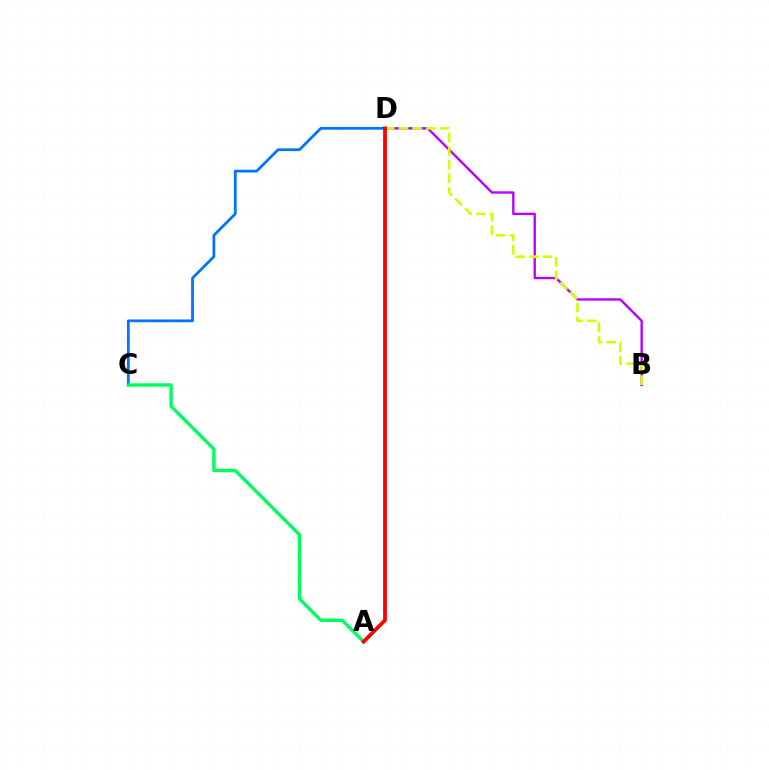{('B', 'D'): [{'color': '#b900ff', 'line_style': 'solid', 'thickness': 1.71}, {'color': '#d1ff00', 'line_style': 'dashed', 'thickness': 1.86}], ('C', 'D'): [{'color': '#0074ff', 'line_style': 'solid', 'thickness': 1.98}], ('A', 'C'): [{'color': '#00ff5c', 'line_style': 'solid', 'thickness': 2.42}], ('A', 'D'): [{'color': '#ff0000', 'line_style': 'solid', 'thickness': 2.73}]}